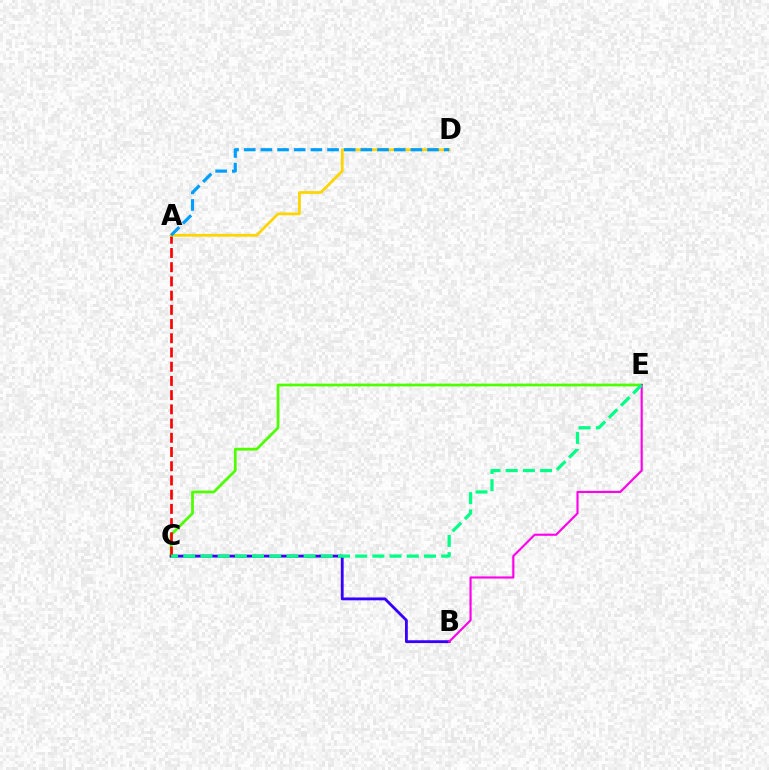{('C', 'E'): [{'color': '#4fff00', 'line_style': 'solid', 'thickness': 1.98}, {'color': '#00ff86', 'line_style': 'dashed', 'thickness': 2.34}], ('B', 'C'): [{'color': '#3700ff', 'line_style': 'solid', 'thickness': 2.05}], ('A', 'C'): [{'color': '#ff0000', 'line_style': 'dashed', 'thickness': 1.93}], ('A', 'D'): [{'color': '#ffd500', 'line_style': 'solid', 'thickness': 1.98}, {'color': '#009eff', 'line_style': 'dashed', 'thickness': 2.26}], ('B', 'E'): [{'color': '#ff00ed', 'line_style': 'solid', 'thickness': 1.55}]}